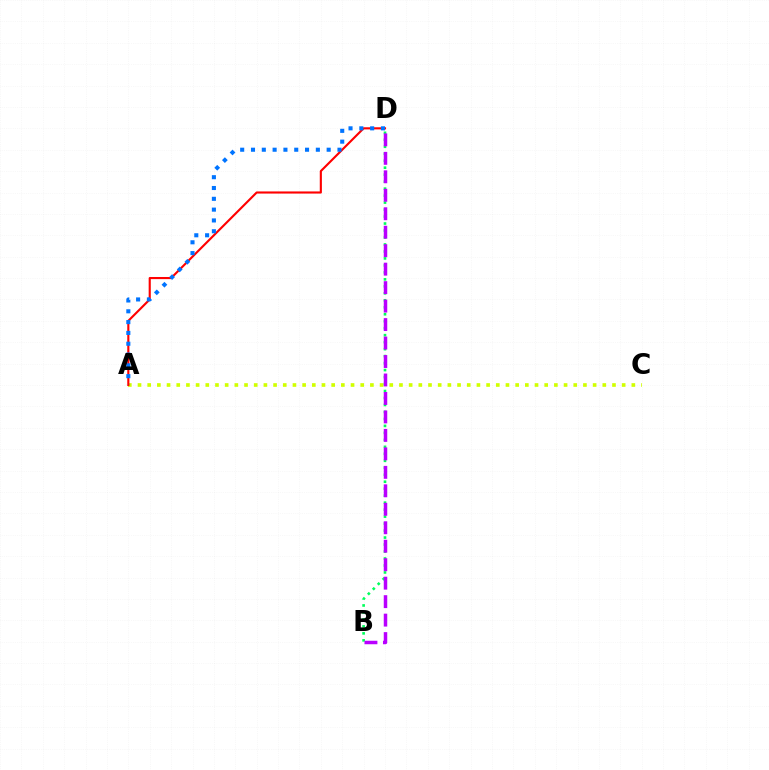{('A', 'C'): [{'color': '#d1ff00', 'line_style': 'dotted', 'thickness': 2.63}], ('A', 'D'): [{'color': '#ff0000', 'line_style': 'solid', 'thickness': 1.53}, {'color': '#0074ff', 'line_style': 'dotted', 'thickness': 2.94}], ('B', 'D'): [{'color': '#00ff5c', 'line_style': 'dotted', 'thickness': 1.9}, {'color': '#b900ff', 'line_style': 'dashed', 'thickness': 2.51}]}